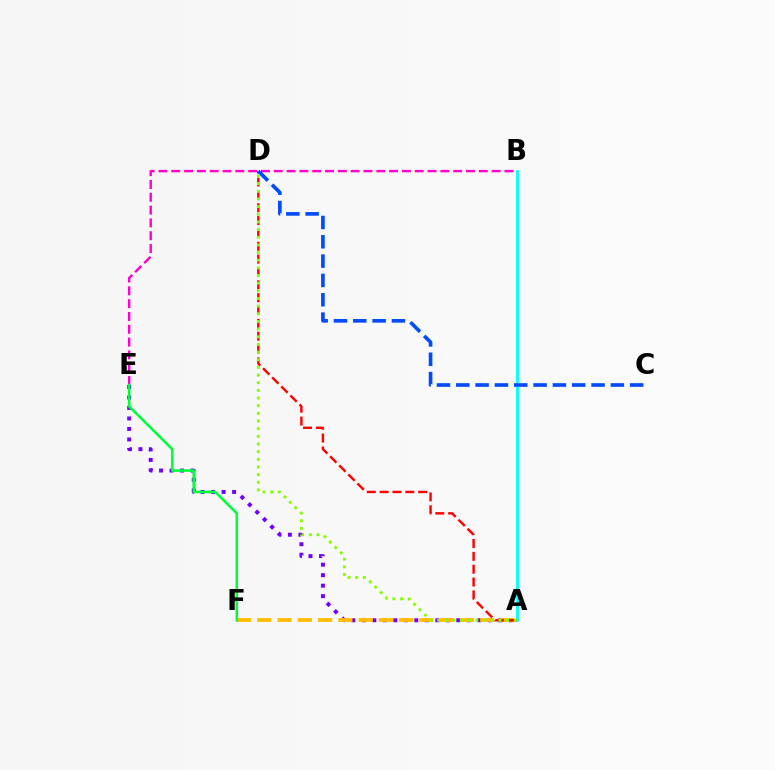{('B', 'E'): [{'color': '#ff00cf', 'line_style': 'dashed', 'thickness': 1.74}], ('A', 'E'): [{'color': '#7200ff', 'line_style': 'dotted', 'thickness': 2.85}], ('A', 'F'): [{'color': '#ffbd00', 'line_style': 'dashed', 'thickness': 2.75}], ('A', 'B'): [{'color': '#00fff6', 'line_style': 'solid', 'thickness': 2.01}], ('A', 'D'): [{'color': '#ff0000', 'line_style': 'dashed', 'thickness': 1.75}, {'color': '#84ff00', 'line_style': 'dotted', 'thickness': 2.08}], ('E', 'F'): [{'color': '#00ff39', 'line_style': 'solid', 'thickness': 1.84}], ('C', 'D'): [{'color': '#004bff', 'line_style': 'dashed', 'thickness': 2.63}]}